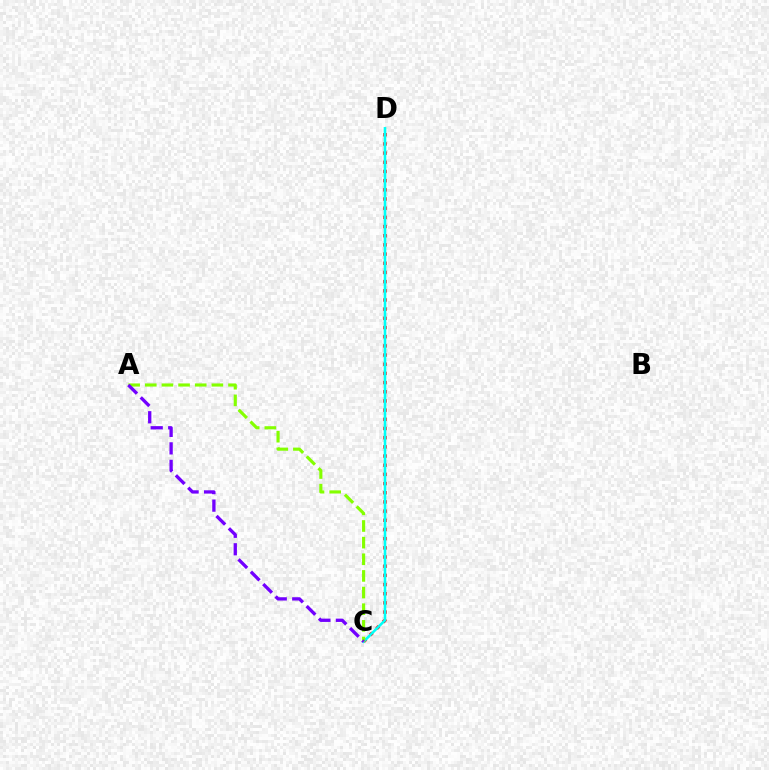{('C', 'D'): [{'color': '#ff0000', 'line_style': 'dotted', 'thickness': 2.49}, {'color': '#00fff6', 'line_style': 'solid', 'thickness': 1.85}], ('A', 'C'): [{'color': '#84ff00', 'line_style': 'dashed', 'thickness': 2.26}, {'color': '#7200ff', 'line_style': 'dashed', 'thickness': 2.38}]}